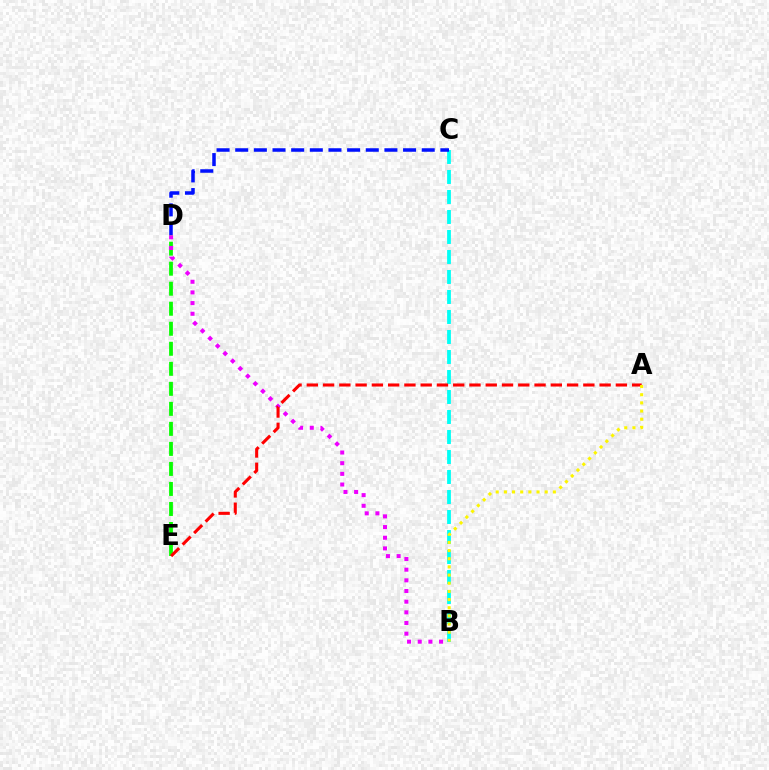{('B', 'C'): [{'color': '#00fff6', 'line_style': 'dashed', 'thickness': 2.72}], ('C', 'D'): [{'color': '#0010ff', 'line_style': 'dashed', 'thickness': 2.53}], ('D', 'E'): [{'color': '#08ff00', 'line_style': 'dashed', 'thickness': 2.72}], ('B', 'D'): [{'color': '#ee00ff', 'line_style': 'dotted', 'thickness': 2.9}], ('A', 'E'): [{'color': '#ff0000', 'line_style': 'dashed', 'thickness': 2.21}], ('A', 'B'): [{'color': '#fcf500', 'line_style': 'dotted', 'thickness': 2.22}]}